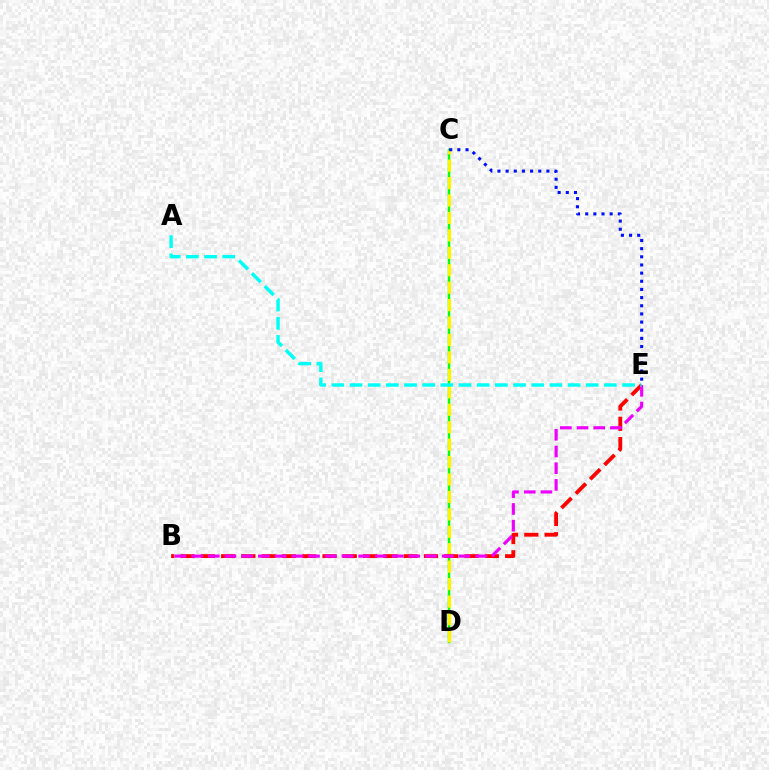{('C', 'D'): [{'color': '#08ff00', 'line_style': 'solid', 'thickness': 1.77}, {'color': '#fcf500', 'line_style': 'dashed', 'thickness': 2.37}], ('B', 'E'): [{'color': '#ff0000', 'line_style': 'dashed', 'thickness': 2.76}, {'color': '#ee00ff', 'line_style': 'dashed', 'thickness': 2.27}], ('C', 'E'): [{'color': '#0010ff', 'line_style': 'dotted', 'thickness': 2.22}], ('A', 'E'): [{'color': '#00fff6', 'line_style': 'dashed', 'thickness': 2.47}]}